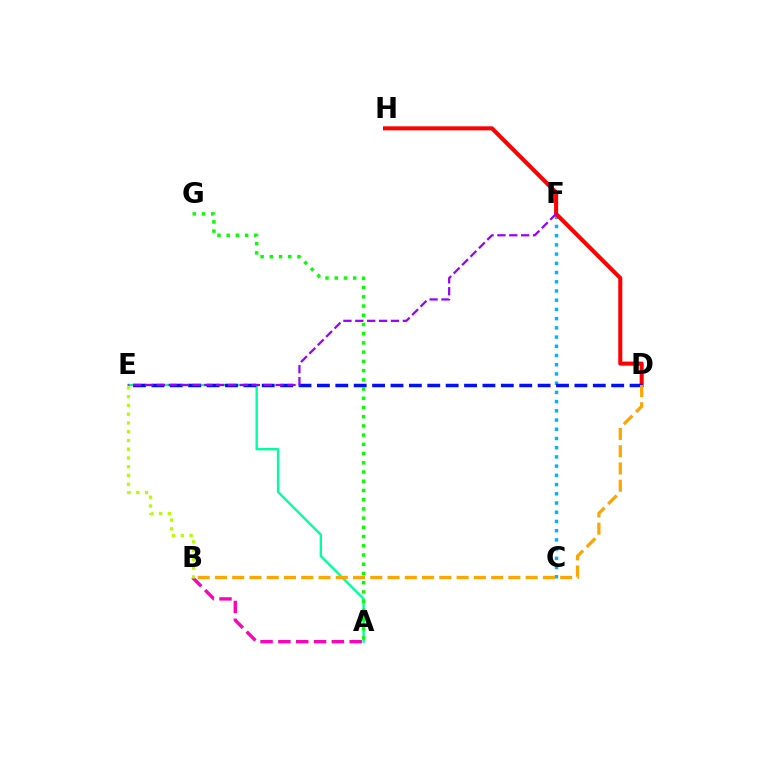{('C', 'F'): [{'color': '#00b5ff', 'line_style': 'dotted', 'thickness': 2.5}], ('D', 'H'): [{'color': '#ff0000', 'line_style': 'solid', 'thickness': 2.91}], ('A', 'E'): [{'color': '#00ff9d', 'line_style': 'solid', 'thickness': 1.69}], ('D', 'E'): [{'color': '#0010ff', 'line_style': 'dashed', 'thickness': 2.5}], ('E', 'F'): [{'color': '#9b00ff', 'line_style': 'dashed', 'thickness': 1.61}], ('A', 'G'): [{'color': '#08ff00', 'line_style': 'dotted', 'thickness': 2.51}], ('A', 'B'): [{'color': '#ff00bd', 'line_style': 'dashed', 'thickness': 2.42}], ('B', 'E'): [{'color': '#b3ff00', 'line_style': 'dotted', 'thickness': 2.38}], ('B', 'D'): [{'color': '#ffa500', 'line_style': 'dashed', 'thickness': 2.34}]}